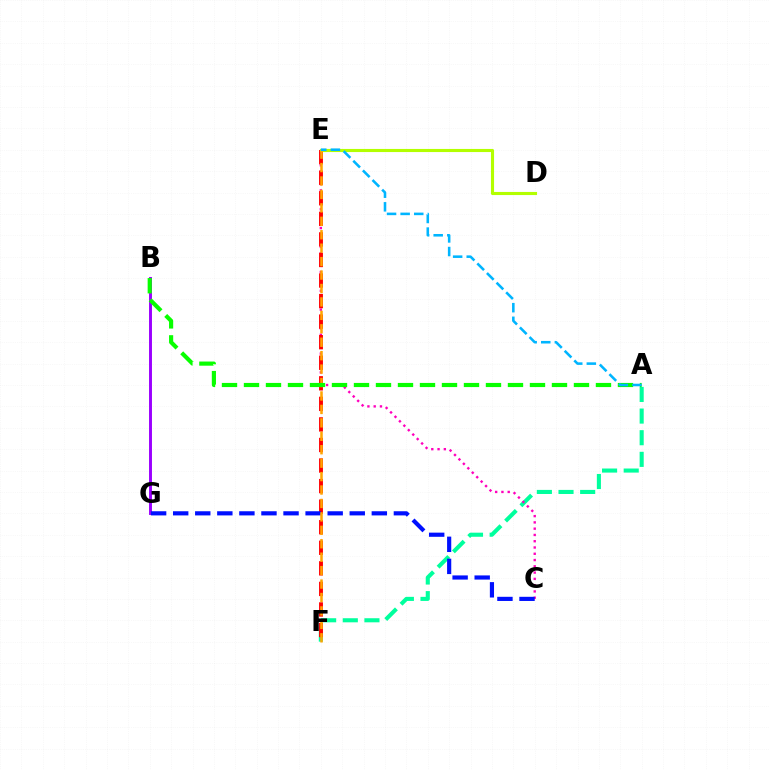{('A', 'F'): [{'color': '#00ff9d', 'line_style': 'dashed', 'thickness': 2.94}], ('C', 'E'): [{'color': '#ff00bd', 'line_style': 'dotted', 'thickness': 1.71}], ('B', 'G'): [{'color': '#9b00ff', 'line_style': 'solid', 'thickness': 2.11}], ('E', 'F'): [{'color': '#ff0000', 'line_style': 'dashed', 'thickness': 2.79}, {'color': '#ffa500', 'line_style': 'dashed', 'thickness': 1.83}], ('C', 'G'): [{'color': '#0010ff', 'line_style': 'dashed', 'thickness': 3.0}], ('D', 'E'): [{'color': '#b3ff00', 'line_style': 'solid', 'thickness': 2.24}], ('A', 'B'): [{'color': '#08ff00', 'line_style': 'dashed', 'thickness': 2.99}], ('A', 'E'): [{'color': '#00b5ff', 'line_style': 'dashed', 'thickness': 1.85}]}